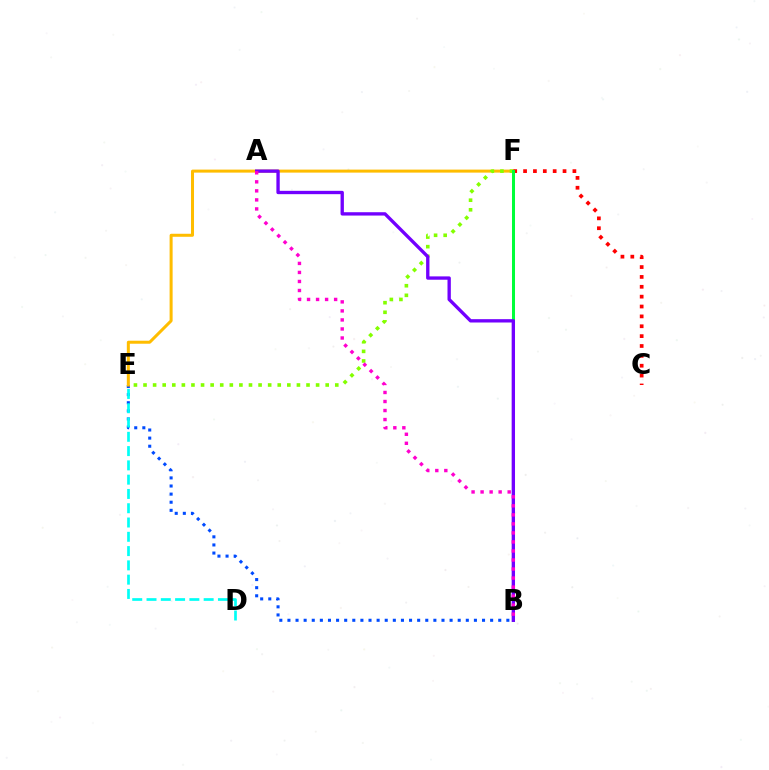{('B', 'E'): [{'color': '#004bff', 'line_style': 'dotted', 'thickness': 2.2}], ('E', 'F'): [{'color': '#ffbd00', 'line_style': 'solid', 'thickness': 2.17}, {'color': '#84ff00', 'line_style': 'dotted', 'thickness': 2.61}], ('D', 'E'): [{'color': '#00fff6', 'line_style': 'dashed', 'thickness': 1.94}], ('C', 'F'): [{'color': '#ff0000', 'line_style': 'dotted', 'thickness': 2.68}], ('B', 'F'): [{'color': '#00ff39', 'line_style': 'solid', 'thickness': 2.17}], ('A', 'B'): [{'color': '#7200ff', 'line_style': 'solid', 'thickness': 2.4}, {'color': '#ff00cf', 'line_style': 'dotted', 'thickness': 2.45}]}